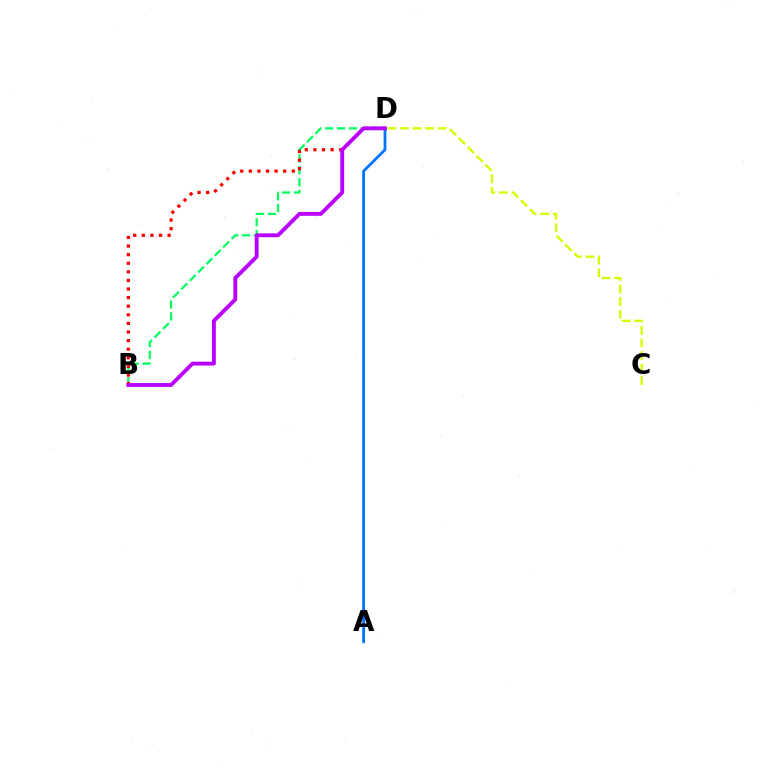{('B', 'D'): [{'color': '#00ff5c', 'line_style': 'dashed', 'thickness': 1.61}, {'color': '#ff0000', 'line_style': 'dotted', 'thickness': 2.34}, {'color': '#b900ff', 'line_style': 'solid', 'thickness': 2.78}], ('A', 'D'): [{'color': '#0074ff', 'line_style': 'solid', 'thickness': 2.03}], ('C', 'D'): [{'color': '#d1ff00', 'line_style': 'dashed', 'thickness': 1.71}]}